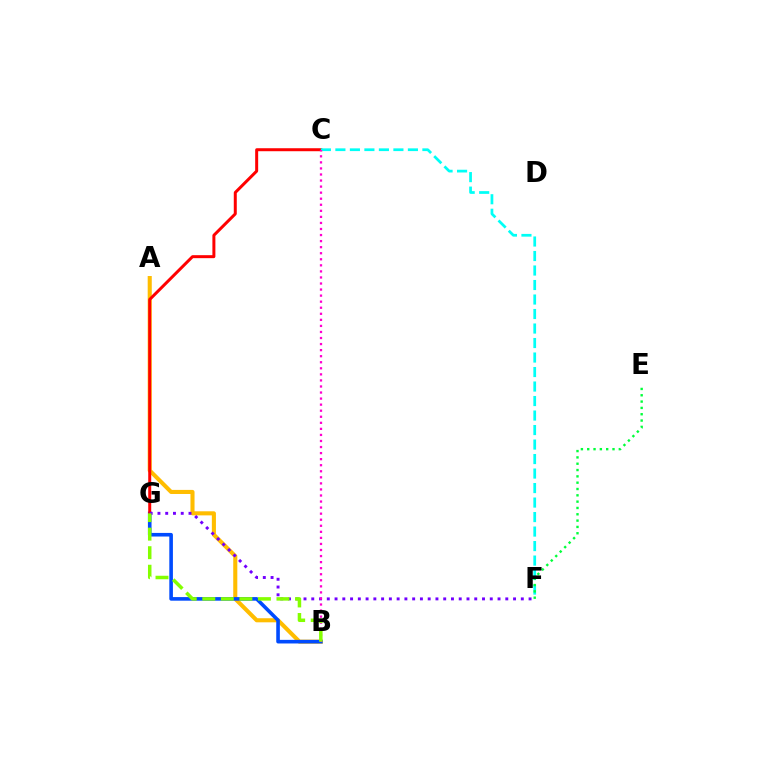{('A', 'B'): [{'color': '#ffbd00', 'line_style': 'solid', 'thickness': 2.94}], ('B', 'G'): [{'color': '#004bff', 'line_style': 'solid', 'thickness': 2.6}, {'color': '#84ff00', 'line_style': 'dashed', 'thickness': 2.52}], ('C', 'G'): [{'color': '#ff0000', 'line_style': 'solid', 'thickness': 2.15}], ('C', 'F'): [{'color': '#00fff6', 'line_style': 'dashed', 'thickness': 1.97}], ('F', 'G'): [{'color': '#7200ff', 'line_style': 'dotted', 'thickness': 2.11}], ('E', 'F'): [{'color': '#00ff39', 'line_style': 'dotted', 'thickness': 1.72}], ('B', 'C'): [{'color': '#ff00cf', 'line_style': 'dotted', 'thickness': 1.65}]}